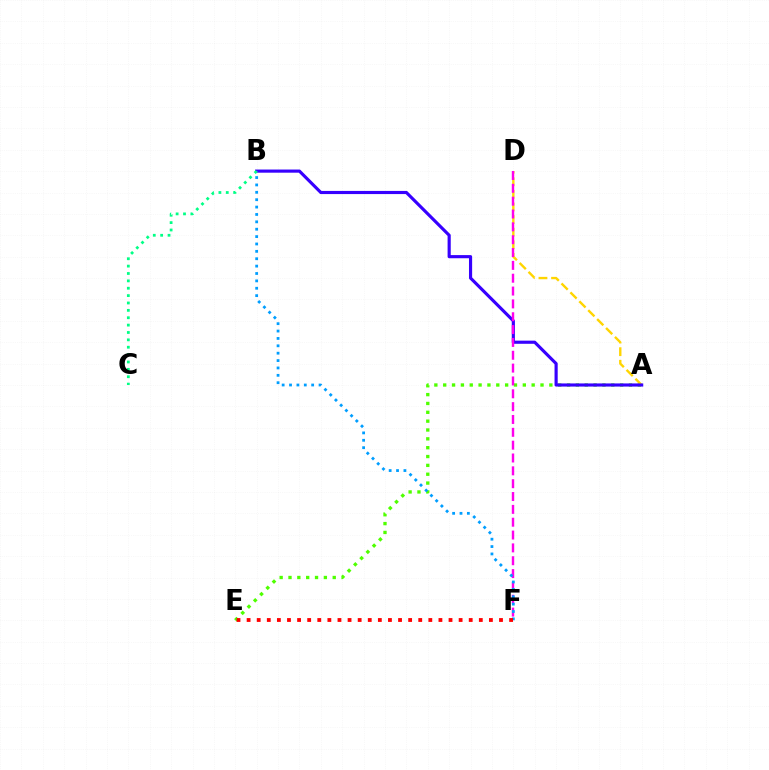{('A', 'E'): [{'color': '#4fff00', 'line_style': 'dotted', 'thickness': 2.4}], ('A', 'D'): [{'color': '#ffd500', 'line_style': 'dashed', 'thickness': 1.71}], ('A', 'B'): [{'color': '#3700ff', 'line_style': 'solid', 'thickness': 2.27}], ('D', 'F'): [{'color': '#ff00ed', 'line_style': 'dashed', 'thickness': 1.74}], ('B', 'F'): [{'color': '#009eff', 'line_style': 'dotted', 'thickness': 2.01}], ('E', 'F'): [{'color': '#ff0000', 'line_style': 'dotted', 'thickness': 2.74}], ('B', 'C'): [{'color': '#00ff86', 'line_style': 'dotted', 'thickness': 2.0}]}